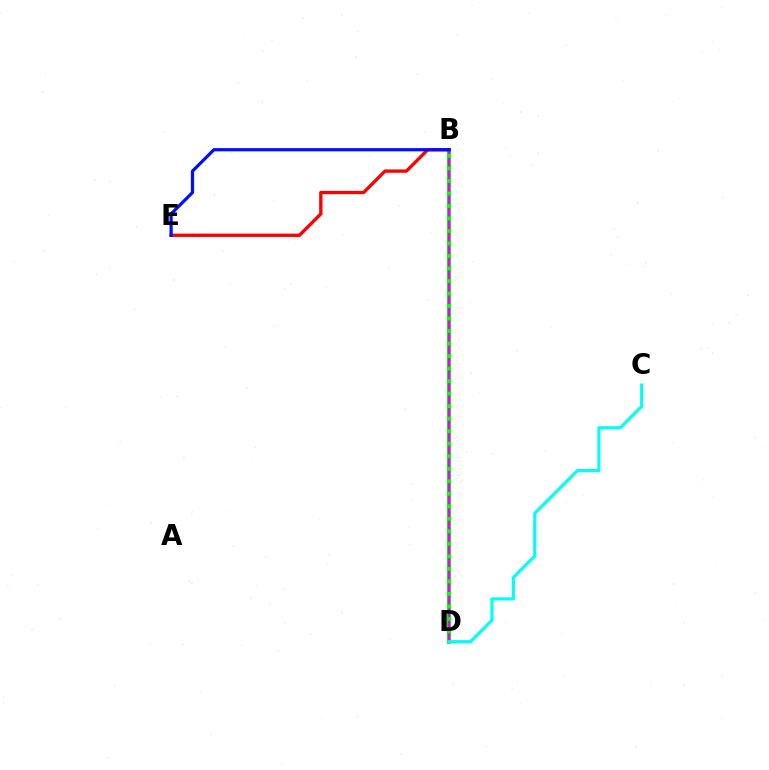{('B', 'D'): [{'color': '#fcf500', 'line_style': 'solid', 'thickness': 1.55}, {'color': '#08ff00', 'line_style': 'solid', 'thickness': 2.94}, {'color': '#ee00ff', 'line_style': 'dashed', 'thickness': 1.7}], ('B', 'E'): [{'color': '#ff0000', 'line_style': 'solid', 'thickness': 2.4}, {'color': '#0010ff', 'line_style': 'solid', 'thickness': 2.32}], ('C', 'D'): [{'color': '#00fff6', 'line_style': 'solid', 'thickness': 2.26}]}